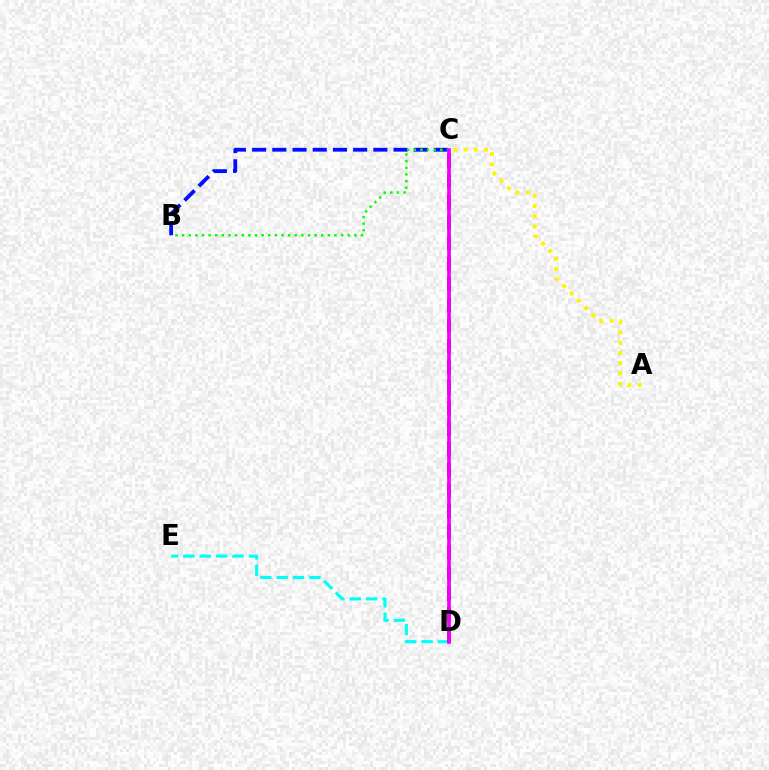{('B', 'C'): [{'color': '#0010ff', 'line_style': 'dashed', 'thickness': 2.75}, {'color': '#08ff00', 'line_style': 'dotted', 'thickness': 1.8}], ('D', 'E'): [{'color': '#00fff6', 'line_style': 'dashed', 'thickness': 2.22}], ('C', 'D'): [{'color': '#ff0000', 'line_style': 'dashed', 'thickness': 2.8}, {'color': '#ee00ff', 'line_style': 'solid', 'thickness': 2.63}], ('A', 'C'): [{'color': '#fcf500', 'line_style': 'dotted', 'thickness': 2.79}]}